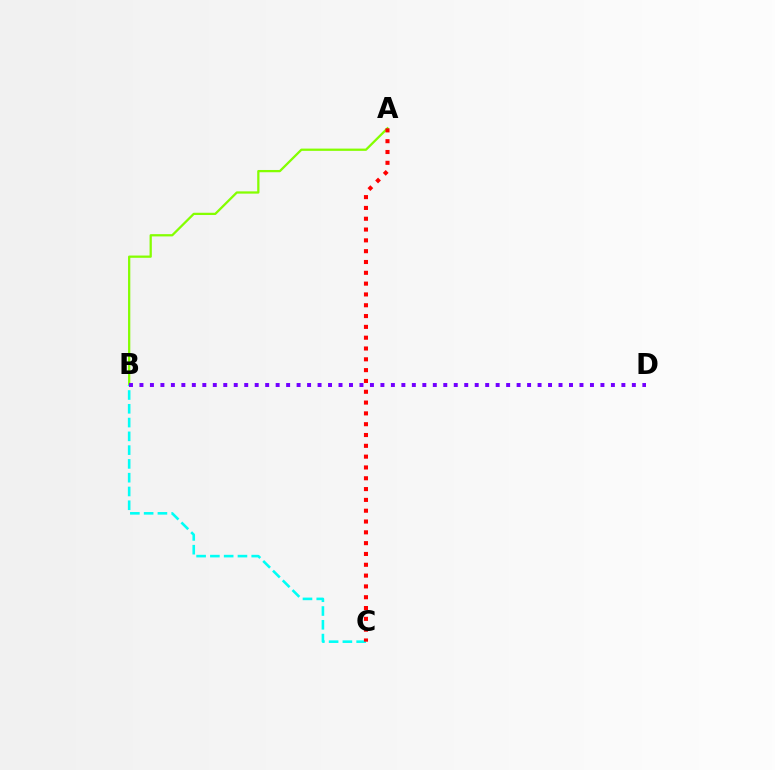{('A', 'B'): [{'color': '#84ff00', 'line_style': 'solid', 'thickness': 1.63}], ('B', 'C'): [{'color': '#00fff6', 'line_style': 'dashed', 'thickness': 1.87}], ('A', 'C'): [{'color': '#ff0000', 'line_style': 'dotted', 'thickness': 2.94}], ('B', 'D'): [{'color': '#7200ff', 'line_style': 'dotted', 'thickness': 2.85}]}